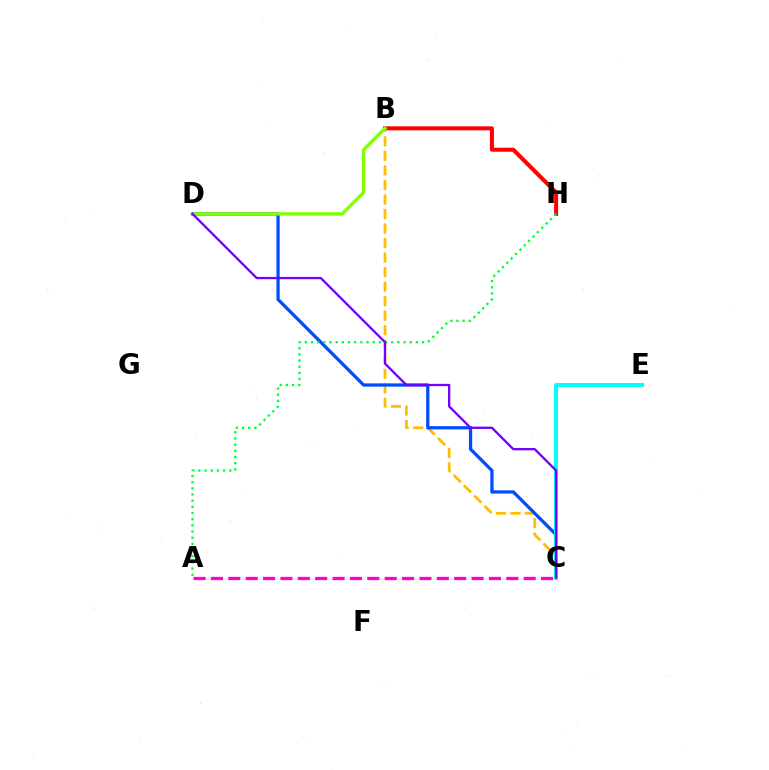{('B', 'C'): [{'color': '#ffbd00', 'line_style': 'dashed', 'thickness': 1.97}], ('C', 'D'): [{'color': '#004bff', 'line_style': 'solid', 'thickness': 2.34}, {'color': '#7200ff', 'line_style': 'solid', 'thickness': 1.64}], ('B', 'H'): [{'color': '#ff0000', 'line_style': 'solid', 'thickness': 2.89}], ('A', 'H'): [{'color': '#00ff39', 'line_style': 'dotted', 'thickness': 1.68}], ('C', 'E'): [{'color': '#00fff6', 'line_style': 'solid', 'thickness': 2.85}], ('B', 'D'): [{'color': '#84ff00', 'line_style': 'solid', 'thickness': 2.42}], ('A', 'C'): [{'color': '#ff00cf', 'line_style': 'dashed', 'thickness': 2.36}]}